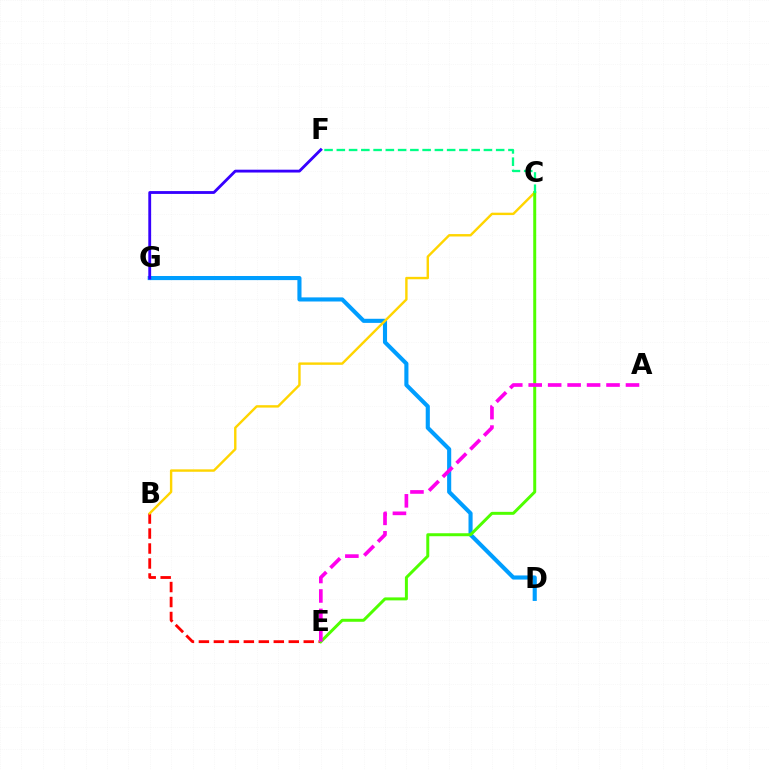{('B', 'E'): [{'color': '#ff0000', 'line_style': 'dashed', 'thickness': 2.03}], ('D', 'G'): [{'color': '#009eff', 'line_style': 'solid', 'thickness': 2.96}], ('B', 'C'): [{'color': '#ffd500', 'line_style': 'solid', 'thickness': 1.73}], ('F', 'G'): [{'color': '#3700ff', 'line_style': 'solid', 'thickness': 2.04}], ('C', 'E'): [{'color': '#4fff00', 'line_style': 'solid', 'thickness': 2.14}], ('A', 'E'): [{'color': '#ff00ed', 'line_style': 'dashed', 'thickness': 2.64}], ('C', 'F'): [{'color': '#00ff86', 'line_style': 'dashed', 'thickness': 1.67}]}